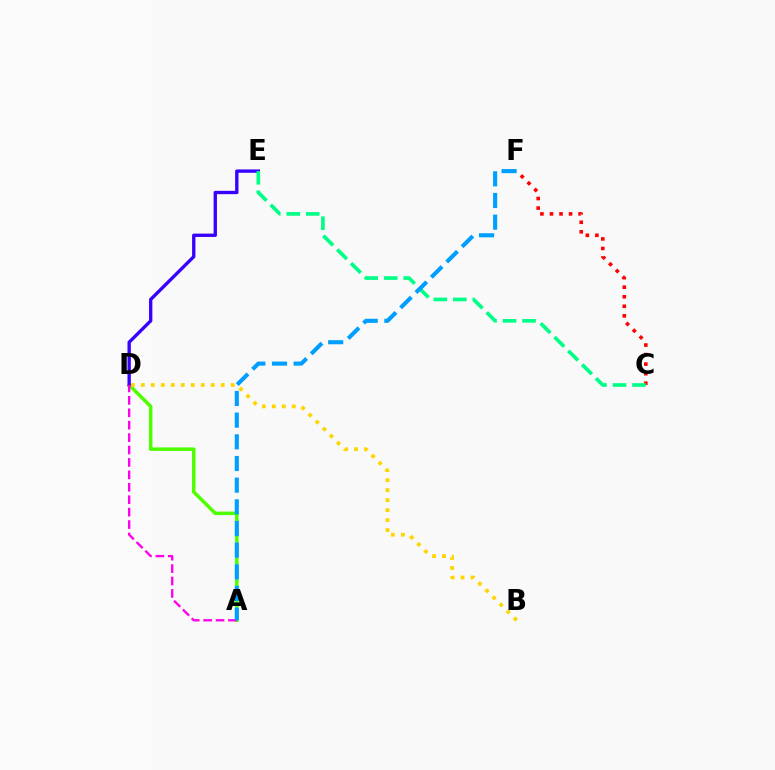{('A', 'D'): [{'color': '#4fff00', 'line_style': 'solid', 'thickness': 2.53}, {'color': '#ff00ed', 'line_style': 'dashed', 'thickness': 1.69}], ('B', 'D'): [{'color': '#ffd500', 'line_style': 'dotted', 'thickness': 2.71}], ('C', 'F'): [{'color': '#ff0000', 'line_style': 'dotted', 'thickness': 2.59}], ('D', 'E'): [{'color': '#3700ff', 'line_style': 'solid', 'thickness': 2.4}], ('C', 'E'): [{'color': '#00ff86', 'line_style': 'dashed', 'thickness': 2.65}], ('A', 'F'): [{'color': '#009eff', 'line_style': 'dashed', 'thickness': 2.94}]}